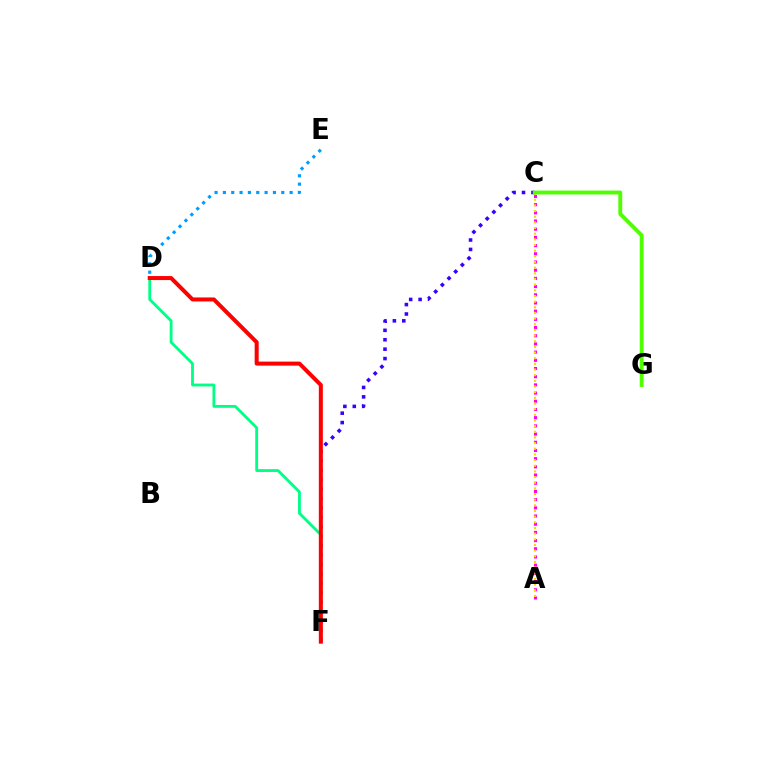{('C', 'F'): [{'color': '#3700ff', 'line_style': 'dotted', 'thickness': 2.56}], ('D', 'E'): [{'color': '#009eff', 'line_style': 'dotted', 'thickness': 2.27}], ('D', 'F'): [{'color': '#00ff86', 'line_style': 'solid', 'thickness': 2.04}, {'color': '#ff0000', 'line_style': 'solid', 'thickness': 2.89}], ('A', 'C'): [{'color': '#ff00ed', 'line_style': 'dotted', 'thickness': 2.23}, {'color': '#ffd500', 'line_style': 'dotted', 'thickness': 1.54}], ('C', 'G'): [{'color': '#4fff00', 'line_style': 'solid', 'thickness': 2.8}]}